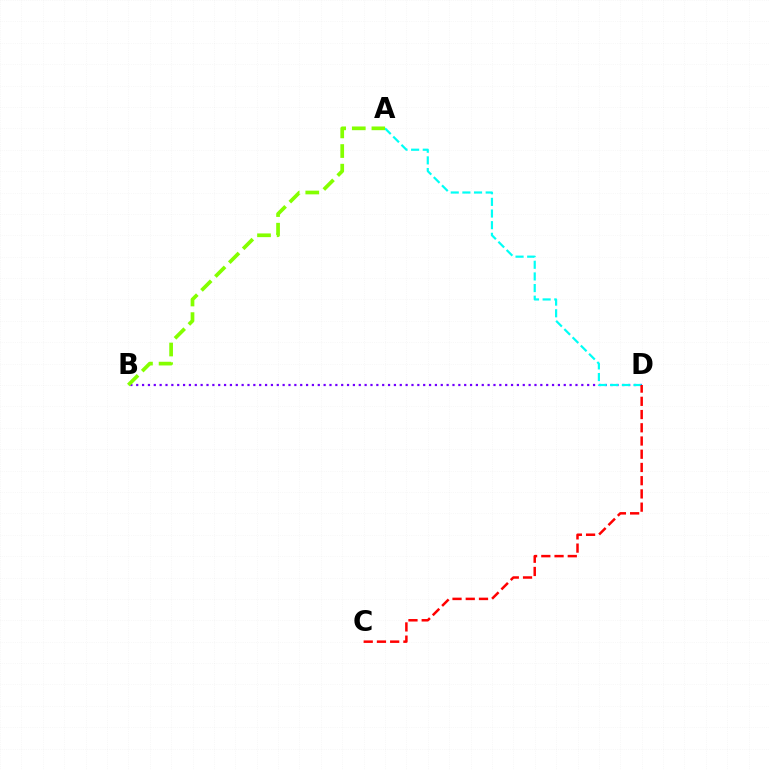{('B', 'D'): [{'color': '#7200ff', 'line_style': 'dotted', 'thickness': 1.59}], ('A', 'D'): [{'color': '#00fff6', 'line_style': 'dashed', 'thickness': 1.58}], ('C', 'D'): [{'color': '#ff0000', 'line_style': 'dashed', 'thickness': 1.8}], ('A', 'B'): [{'color': '#84ff00', 'line_style': 'dashed', 'thickness': 2.67}]}